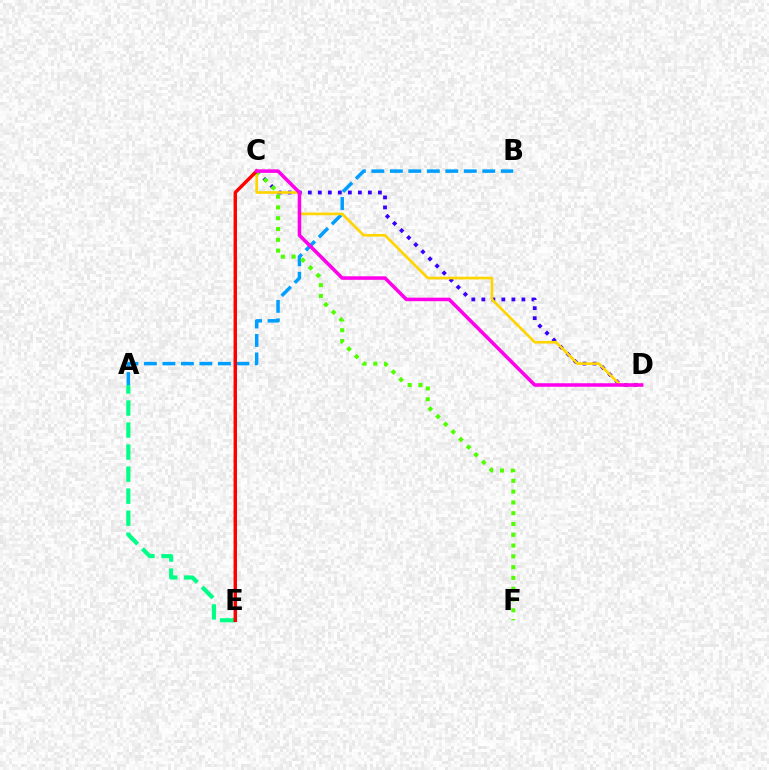{('A', 'B'): [{'color': '#009eff', 'line_style': 'dashed', 'thickness': 2.51}], ('C', 'D'): [{'color': '#3700ff', 'line_style': 'dotted', 'thickness': 2.72}, {'color': '#ffd500', 'line_style': 'solid', 'thickness': 1.92}, {'color': '#ff00ed', 'line_style': 'solid', 'thickness': 2.54}], ('C', 'F'): [{'color': '#4fff00', 'line_style': 'dotted', 'thickness': 2.93}], ('A', 'E'): [{'color': '#00ff86', 'line_style': 'dashed', 'thickness': 2.99}], ('C', 'E'): [{'color': '#ff0000', 'line_style': 'solid', 'thickness': 2.47}]}